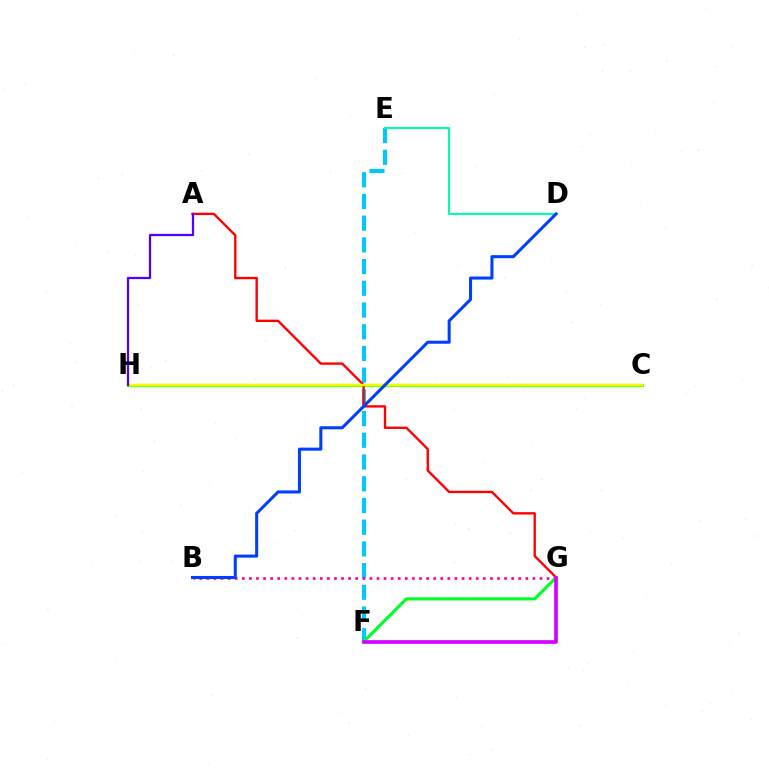{('E', 'F'): [{'color': '#00c7ff', 'line_style': 'dashed', 'thickness': 2.95}], ('C', 'H'): [{'color': '#ff8800', 'line_style': 'dotted', 'thickness': 1.9}, {'color': '#66ff00', 'line_style': 'solid', 'thickness': 2.28}, {'color': '#eeff00', 'line_style': 'solid', 'thickness': 1.74}], ('B', 'G'): [{'color': '#ff00a0', 'line_style': 'dotted', 'thickness': 1.93}], ('A', 'G'): [{'color': '#ff0000', 'line_style': 'solid', 'thickness': 1.7}], ('D', 'E'): [{'color': '#00ffaf', 'line_style': 'solid', 'thickness': 1.51}], ('B', 'D'): [{'color': '#003fff', 'line_style': 'solid', 'thickness': 2.19}], ('F', 'G'): [{'color': '#00ff27', 'line_style': 'solid', 'thickness': 2.22}, {'color': '#d600ff', 'line_style': 'solid', 'thickness': 2.65}], ('A', 'H'): [{'color': '#4f00ff', 'line_style': 'solid', 'thickness': 1.62}]}